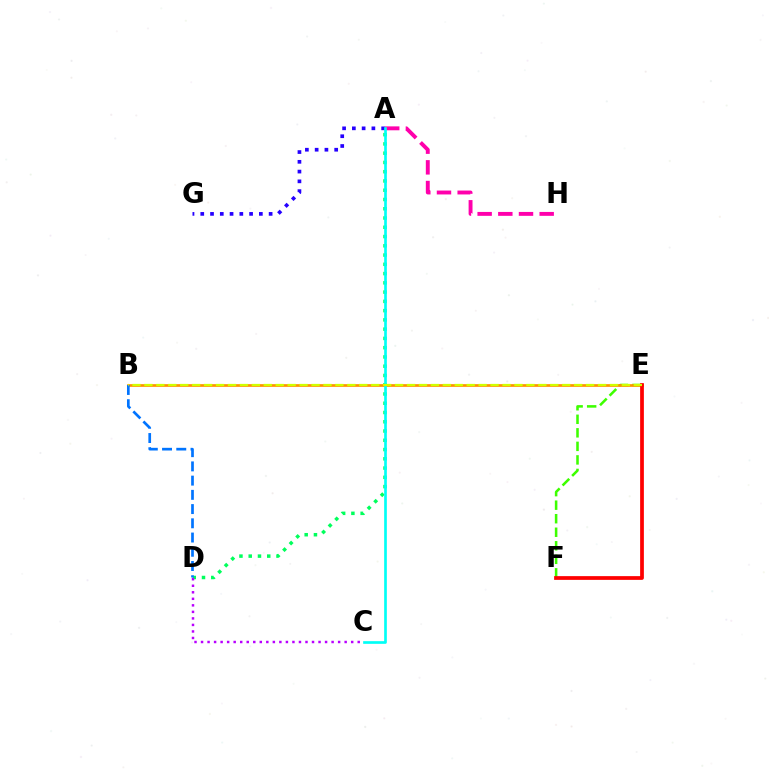{('A', 'G'): [{'color': '#2500ff', 'line_style': 'dotted', 'thickness': 2.65}], ('E', 'F'): [{'color': '#3dff00', 'line_style': 'dashed', 'thickness': 1.84}, {'color': '#ff0000', 'line_style': 'solid', 'thickness': 2.69}], ('A', 'D'): [{'color': '#00ff5c', 'line_style': 'dotted', 'thickness': 2.52}], ('C', 'D'): [{'color': '#b900ff', 'line_style': 'dotted', 'thickness': 1.77}], ('A', 'H'): [{'color': '#ff00ac', 'line_style': 'dashed', 'thickness': 2.81}], ('B', 'E'): [{'color': '#ff9400', 'line_style': 'solid', 'thickness': 1.95}, {'color': '#d1ff00', 'line_style': 'dashed', 'thickness': 1.62}], ('A', 'C'): [{'color': '#00fff6', 'line_style': 'solid', 'thickness': 1.92}], ('B', 'D'): [{'color': '#0074ff', 'line_style': 'dashed', 'thickness': 1.93}]}